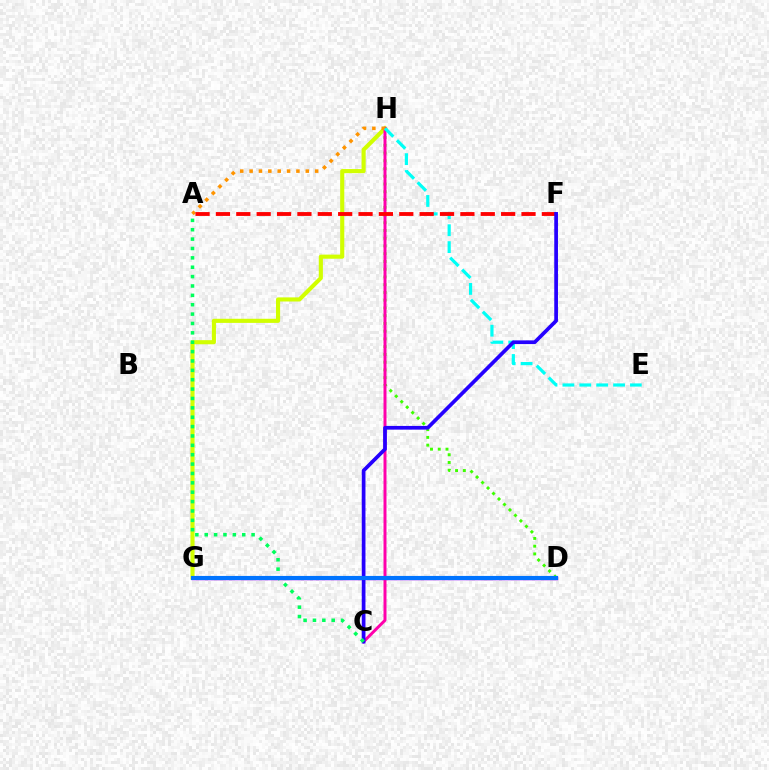{('D', 'H'): [{'color': '#3dff00', 'line_style': 'dotted', 'thickness': 2.1}], ('D', 'G'): [{'color': '#b900ff', 'line_style': 'solid', 'thickness': 2.49}, {'color': '#0074ff', 'line_style': 'solid', 'thickness': 2.97}], ('G', 'H'): [{'color': '#d1ff00', 'line_style': 'solid', 'thickness': 2.96}], ('C', 'H'): [{'color': '#ff00ac', 'line_style': 'solid', 'thickness': 2.14}], ('A', 'H'): [{'color': '#ff9400', 'line_style': 'dotted', 'thickness': 2.54}], ('E', 'H'): [{'color': '#00fff6', 'line_style': 'dashed', 'thickness': 2.29}], ('A', 'F'): [{'color': '#ff0000', 'line_style': 'dashed', 'thickness': 2.77}], ('C', 'F'): [{'color': '#2500ff', 'line_style': 'solid', 'thickness': 2.67}], ('A', 'C'): [{'color': '#00ff5c', 'line_style': 'dotted', 'thickness': 2.55}]}